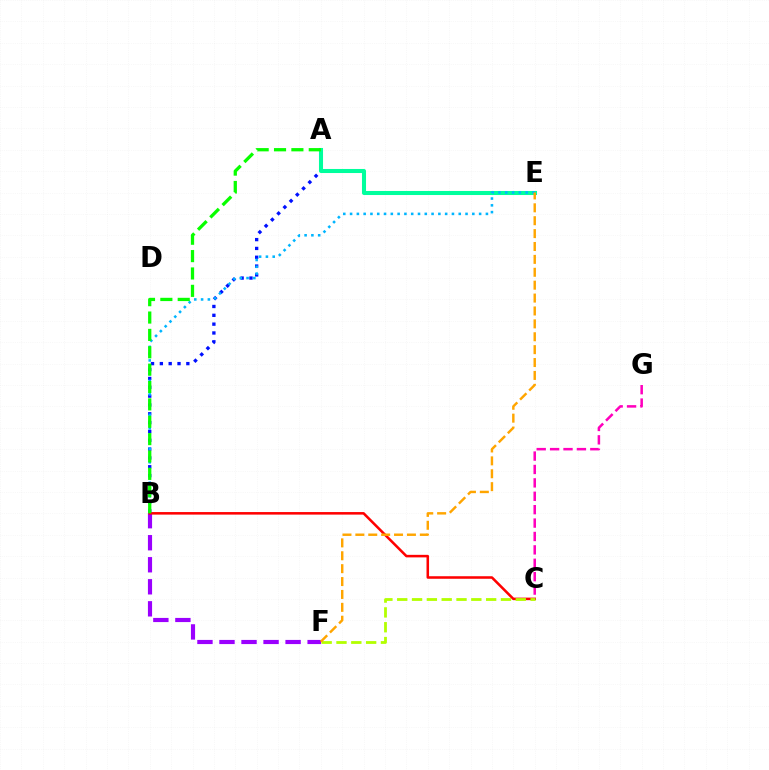{('B', 'F'): [{'color': '#9b00ff', 'line_style': 'dashed', 'thickness': 2.99}], ('A', 'B'): [{'color': '#0010ff', 'line_style': 'dotted', 'thickness': 2.4}, {'color': '#08ff00', 'line_style': 'dashed', 'thickness': 2.36}], ('B', 'C'): [{'color': '#ff0000', 'line_style': 'solid', 'thickness': 1.83}], ('C', 'F'): [{'color': '#b3ff00', 'line_style': 'dashed', 'thickness': 2.01}], ('A', 'E'): [{'color': '#00ff9d', 'line_style': 'solid', 'thickness': 2.92}], ('C', 'G'): [{'color': '#ff00bd', 'line_style': 'dashed', 'thickness': 1.82}], ('B', 'E'): [{'color': '#00b5ff', 'line_style': 'dotted', 'thickness': 1.85}], ('E', 'F'): [{'color': '#ffa500', 'line_style': 'dashed', 'thickness': 1.75}]}